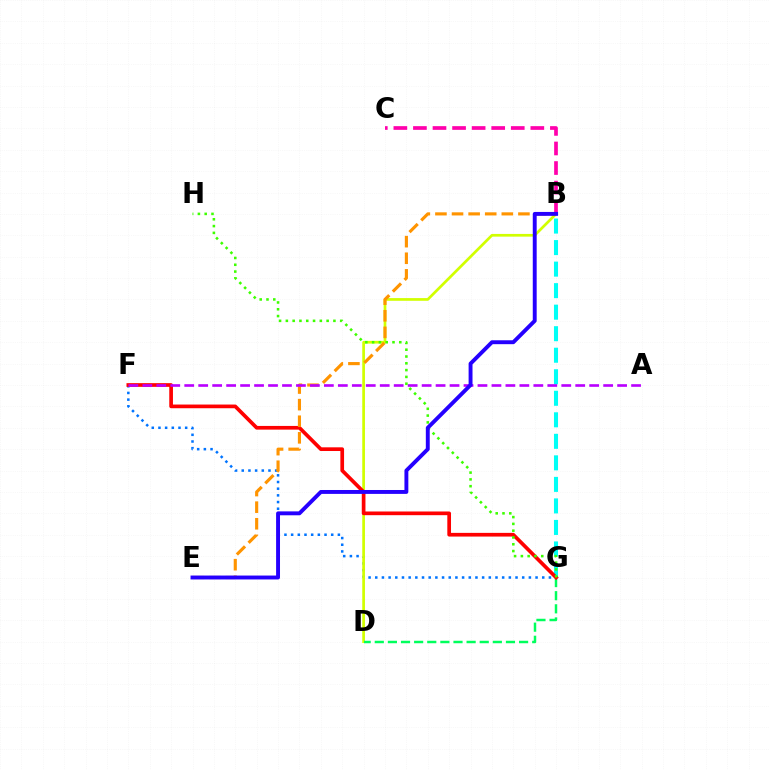{('F', 'G'): [{'color': '#0074ff', 'line_style': 'dotted', 'thickness': 1.81}, {'color': '#ff0000', 'line_style': 'solid', 'thickness': 2.66}], ('B', 'D'): [{'color': '#d1ff00', 'line_style': 'solid', 'thickness': 1.95}], ('B', 'G'): [{'color': '#00fff6', 'line_style': 'dashed', 'thickness': 2.92}], ('D', 'G'): [{'color': '#00ff5c', 'line_style': 'dashed', 'thickness': 1.78}], ('B', 'E'): [{'color': '#ff9400', 'line_style': 'dashed', 'thickness': 2.25}, {'color': '#2500ff', 'line_style': 'solid', 'thickness': 2.81}], ('A', 'F'): [{'color': '#b900ff', 'line_style': 'dashed', 'thickness': 1.9}], ('G', 'H'): [{'color': '#3dff00', 'line_style': 'dotted', 'thickness': 1.85}], ('B', 'C'): [{'color': '#ff00ac', 'line_style': 'dashed', 'thickness': 2.66}]}